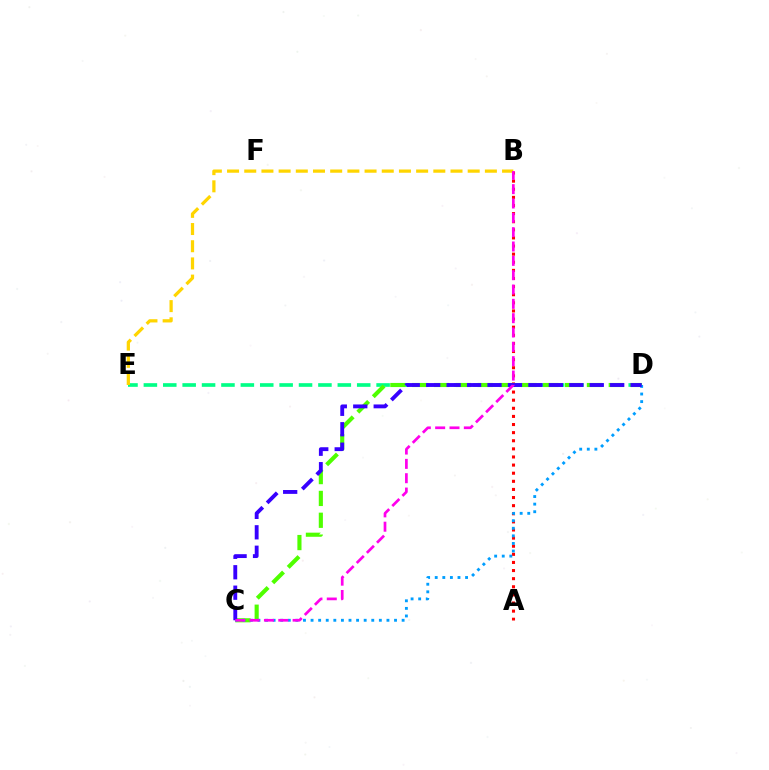{('D', 'E'): [{'color': '#00ff86', 'line_style': 'dashed', 'thickness': 2.63}], ('A', 'B'): [{'color': '#ff0000', 'line_style': 'dotted', 'thickness': 2.2}], ('C', 'D'): [{'color': '#4fff00', 'line_style': 'dashed', 'thickness': 2.97}, {'color': '#009eff', 'line_style': 'dotted', 'thickness': 2.06}, {'color': '#3700ff', 'line_style': 'dashed', 'thickness': 2.78}], ('B', 'E'): [{'color': '#ffd500', 'line_style': 'dashed', 'thickness': 2.34}], ('B', 'C'): [{'color': '#ff00ed', 'line_style': 'dashed', 'thickness': 1.95}]}